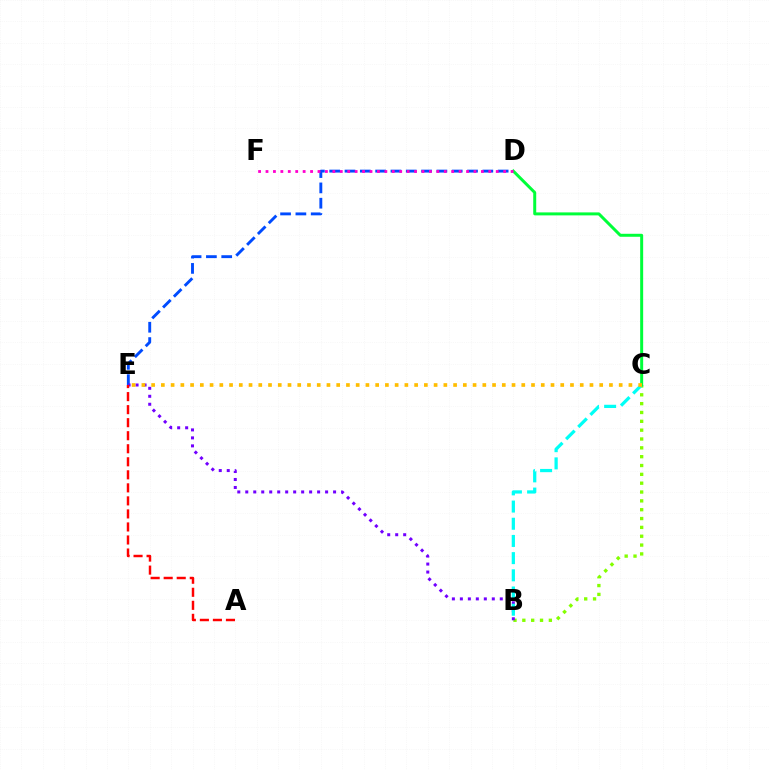{('D', 'E'): [{'color': '#004bff', 'line_style': 'dashed', 'thickness': 2.08}], ('B', 'C'): [{'color': '#84ff00', 'line_style': 'dotted', 'thickness': 2.4}, {'color': '#00fff6', 'line_style': 'dashed', 'thickness': 2.34}], ('B', 'E'): [{'color': '#7200ff', 'line_style': 'dotted', 'thickness': 2.17}], ('A', 'E'): [{'color': '#ff0000', 'line_style': 'dashed', 'thickness': 1.77}], ('C', 'D'): [{'color': '#00ff39', 'line_style': 'solid', 'thickness': 2.15}], ('D', 'F'): [{'color': '#ff00cf', 'line_style': 'dotted', 'thickness': 2.02}], ('C', 'E'): [{'color': '#ffbd00', 'line_style': 'dotted', 'thickness': 2.65}]}